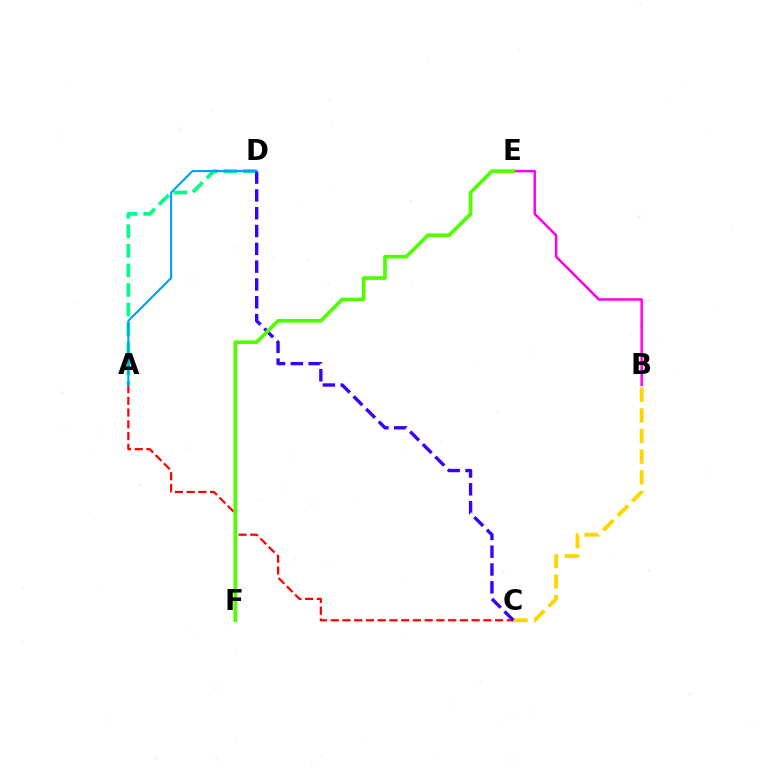{('B', 'C'): [{'color': '#ffd500', 'line_style': 'dashed', 'thickness': 2.8}], ('A', 'C'): [{'color': '#ff0000', 'line_style': 'dashed', 'thickness': 1.6}], ('B', 'E'): [{'color': '#ff00ed', 'line_style': 'solid', 'thickness': 1.8}], ('A', 'D'): [{'color': '#00ff86', 'line_style': 'dashed', 'thickness': 2.66}, {'color': '#009eff', 'line_style': 'solid', 'thickness': 1.51}], ('C', 'D'): [{'color': '#3700ff', 'line_style': 'dashed', 'thickness': 2.42}], ('E', 'F'): [{'color': '#4fff00', 'line_style': 'solid', 'thickness': 2.64}]}